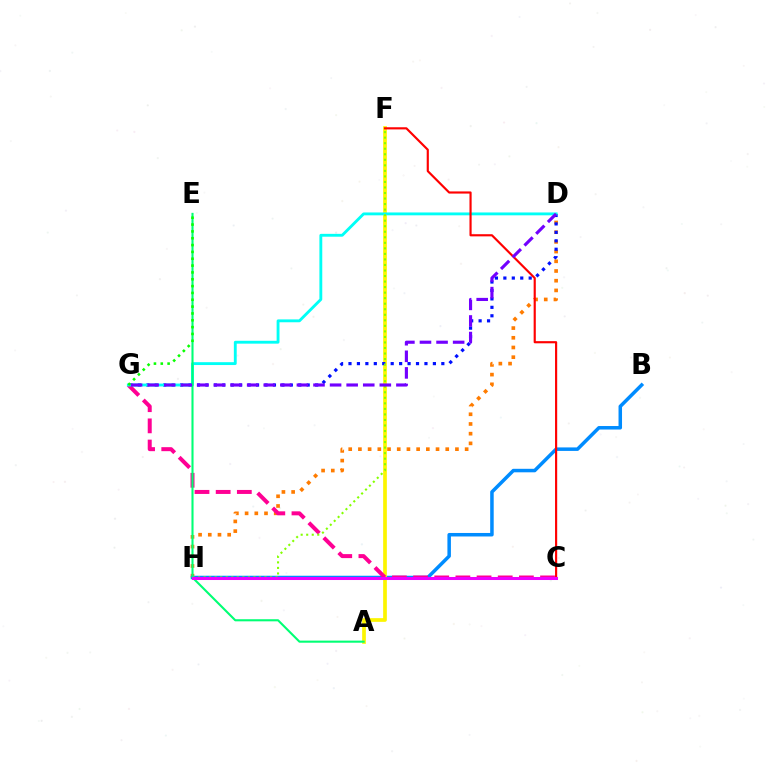{('D', 'H'): [{'color': '#ff7c00', 'line_style': 'dotted', 'thickness': 2.64}], ('B', 'H'): [{'color': '#008cff', 'line_style': 'solid', 'thickness': 2.52}], ('A', 'F'): [{'color': '#fcf500', 'line_style': 'solid', 'thickness': 2.66}], ('D', 'G'): [{'color': '#0010ff', 'line_style': 'dotted', 'thickness': 2.29}, {'color': '#00fff6', 'line_style': 'solid', 'thickness': 2.06}, {'color': '#7200ff', 'line_style': 'dashed', 'thickness': 2.25}], ('C', 'G'): [{'color': '#ff0094', 'line_style': 'dashed', 'thickness': 2.88}], ('F', 'H'): [{'color': '#84ff00', 'line_style': 'dotted', 'thickness': 1.5}], ('C', 'F'): [{'color': '#ff0000', 'line_style': 'solid', 'thickness': 1.55}], ('A', 'E'): [{'color': '#00ff74', 'line_style': 'solid', 'thickness': 1.51}], ('E', 'G'): [{'color': '#08ff00', 'line_style': 'dotted', 'thickness': 1.86}], ('C', 'H'): [{'color': '#ee00ff', 'line_style': 'solid', 'thickness': 2.18}]}